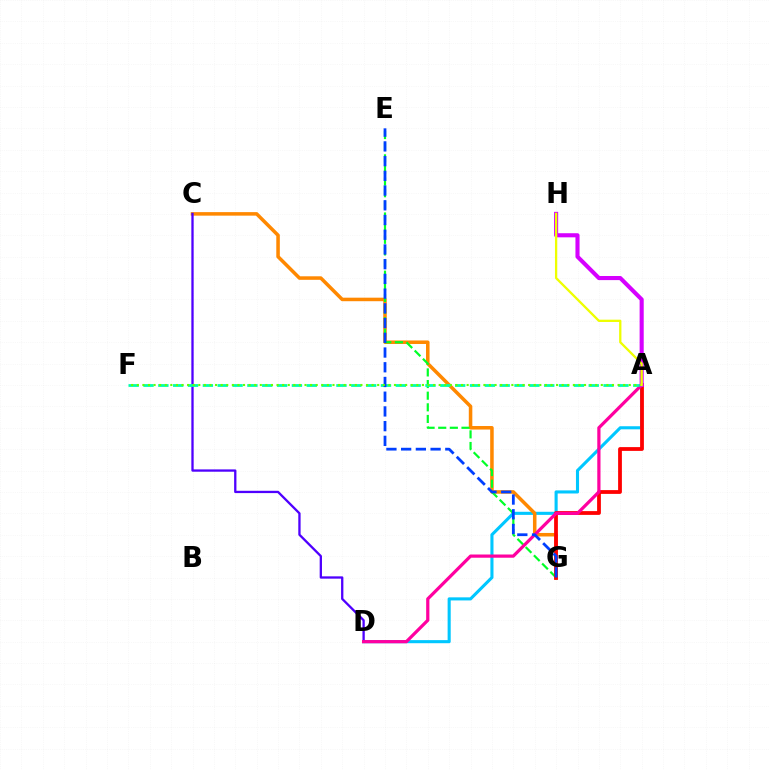{('A', 'D'): [{'color': '#00c7ff', 'line_style': 'solid', 'thickness': 2.22}, {'color': '#ff00a0', 'line_style': 'solid', 'thickness': 2.32}], ('C', 'G'): [{'color': '#ff8800', 'line_style': 'solid', 'thickness': 2.54}], ('E', 'G'): [{'color': '#00ff27', 'line_style': 'dashed', 'thickness': 1.58}, {'color': '#003fff', 'line_style': 'dashed', 'thickness': 2.0}], ('C', 'D'): [{'color': '#4f00ff', 'line_style': 'solid', 'thickness': 1.66}], ('A', 'G'): [{'color': '#ff0000', 'line_style': 'solid', 'thickness': 2.72}], ('A', 'F'): [{'color': '#00ffaf', 'line_style': 'dashed', 'thickness': 2.02}, {'color': '#66ff00', 'line_style': 'dotted', 'thickness': 1.52}], ('A', 'H'): [{'color': '#d600ff', 'line_style': 'solid', 'thickness': 2.95}, {'color': '#eeff00', 'line_style': 'solid', 'thickness': 1.65}]}